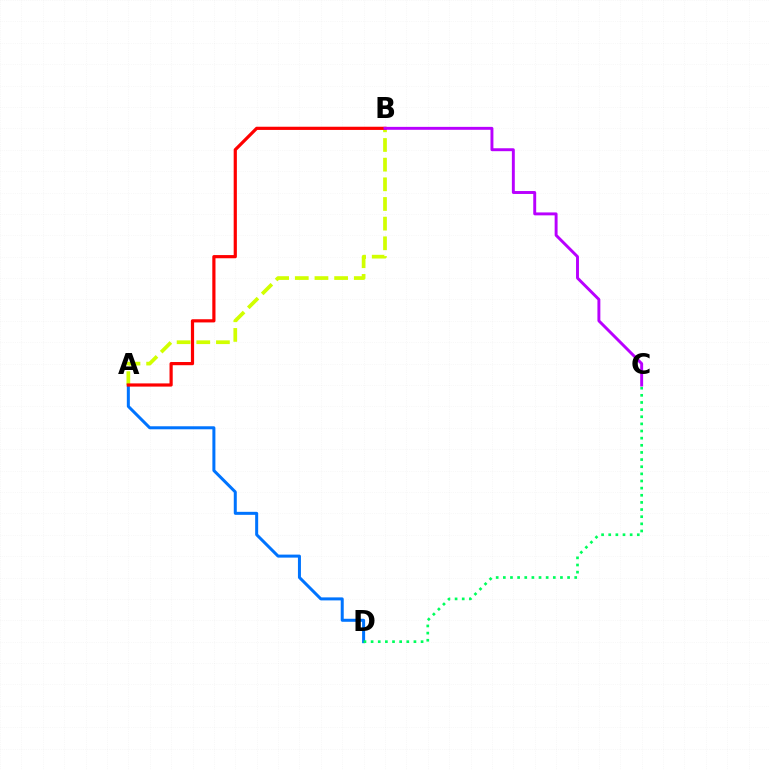{('A', 'D'): [{'color': '#0074ff', 'line_style': 'solid', 'thickness': 2.17}], ('A', 'B'): [{'color': '#d1ff00', 'line_style': 'dashed', 'thickness': 2.67}, {'color': '#ff0000', 'line_style': 'solid', 'thickness': 2.3}], ('C', 'D'): [{'color': '#00ff5c', 'line_style': 'dotted', 'thickness': 1.94}], ('B', 'C'): [{'color': '#b900ff', 'line_style': 'solid', 'thickness': 2.11}]}